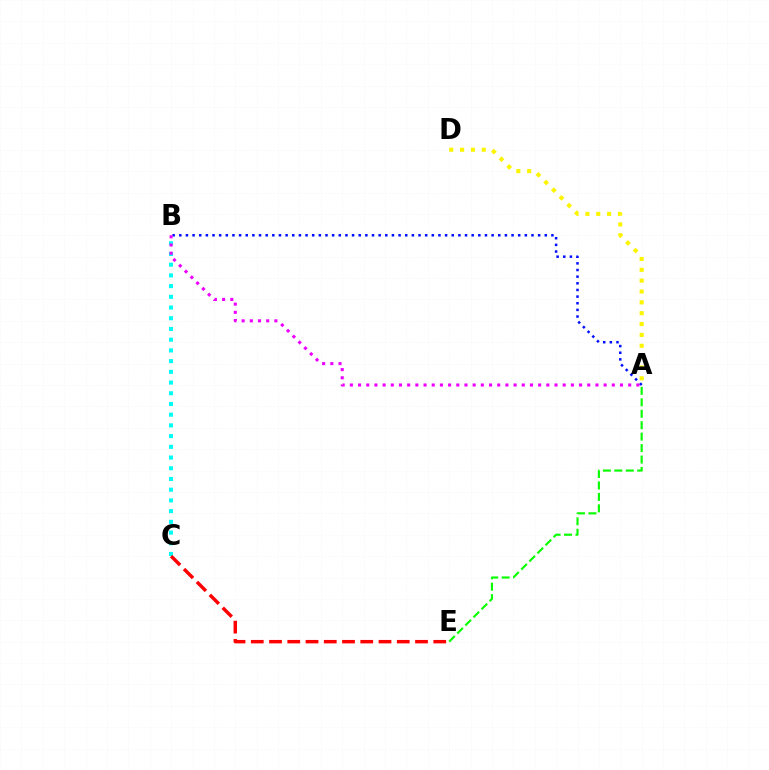{('B', 'C'): [{'color': '#00fff6', 'line_style': 'dotted', 'thickness': 2.91}], ('C', 'E'): [{'color': '#ff0000', 'line_style': 'dashed', 'thickness': 2.48}], ('A', 'B'): [{'color': '#0010ff', 'line_style': 'dotted', 'thickness': 1.81}, {'color': '#ee00ff', 'line_style': 'dotted', 'thickness': 2.22}], ('A', 'D'): [{'color': '#fcf500', 'line_style': 'dotted', 'thickness': 2.95}], ('A', 'E'): [{'color': '#08ff00', 'line_style': 'dashed', 'thickness': 1.56}]}